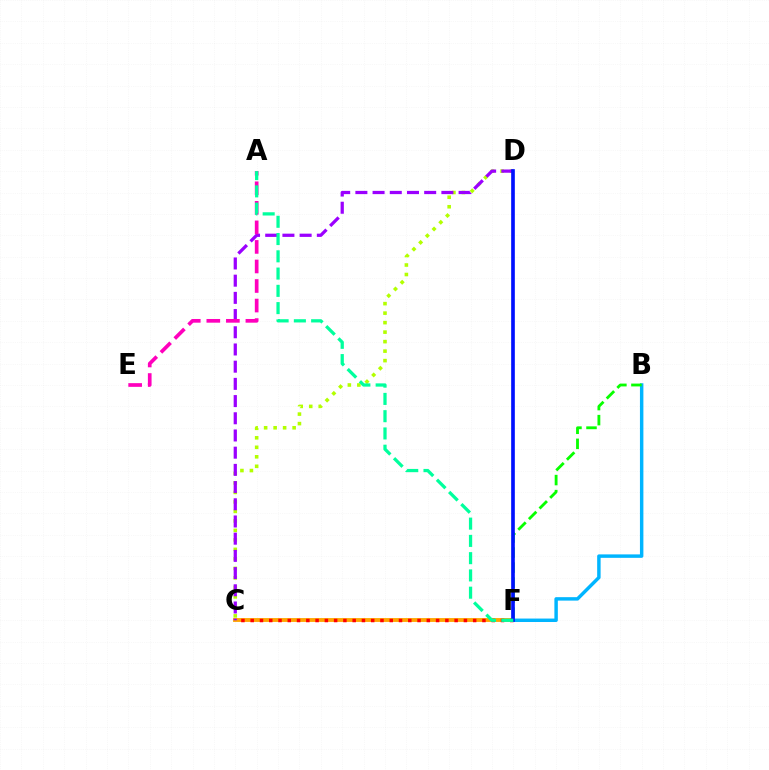{('C', 'F'): [{'color': '#ffa500', 'line_style': 'solid', 'thickness': 2.77}, {'color': '#ff0000', 'line_style': 'dotted', 'thickness': 2.52}], ('B', 'F'): [{'color': '#00b5ff', 'line_style': 'solid', 'thickness': 2.48}, {'color': '#08ff00', 'line_style': 'dashed', 'thickness': 2.04}], ('C', 'D'): [{'color': '#b3ff00', 'line_style': 'dotted', 'thickness': 2.58}, {'color': '#9b00ff', 'line_style': 'dashed', 'thickness': 2.34}], ('A', 'E'): [{'color': '#ff00bd', 'line_style': 'dashed', 'thickness': 2.66}], ('D', 'F'): [{'color': '#0010ff', 'line_style': 'solid', 'thickness': 2.64}], ('A', 'F'): [{'color': '#00ff9d', 'line_style': 'dashed', 'thickness': 2.35}]}